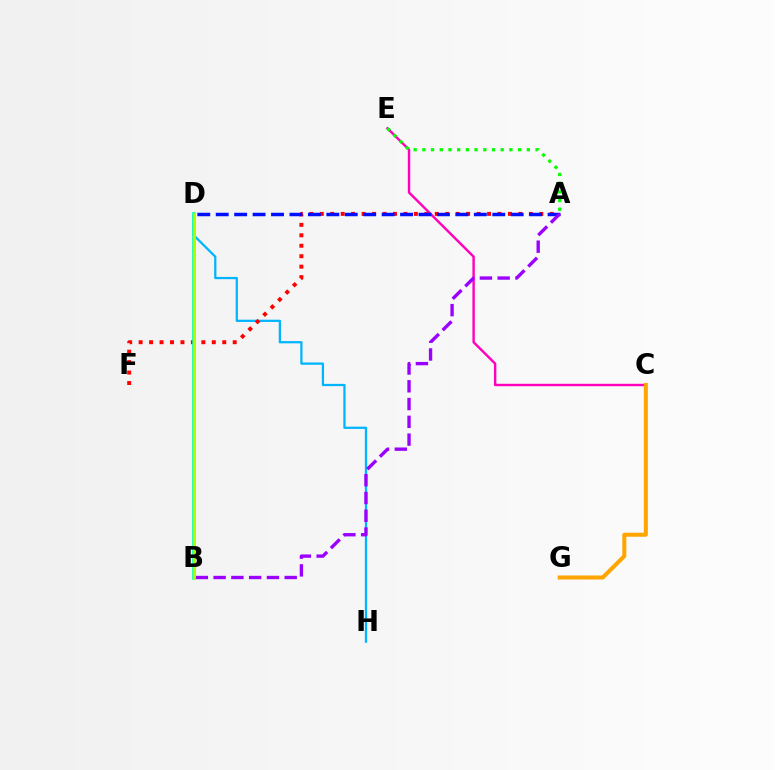{('C', 'E'): [{'color': '#ff00bd', 'line_style': 'solid', 'thickness': 1.74}], ('D', 'H'): [{'color': '#00b5ff', 'line_style': 'solid', 'thickness': 1.63}], ('A', 'F'): [{'color': '#ff0000', 'line_style': 'dotted', 'thickness': 2.84}], ('A', 'D'): [{'color': '#0010ff', 'line_style': 'dashed', 'thickness': 2.5}], ('B', 'D'): [{'color': '#00ff9d', 'line_style': 'solid', 'thickness': 2.59}, {'color': '#b3ff00', 'line_style': 'solid', 'thickness': 1.9}], ('A', 'B'): [{'color': '#9b00ff', 'line_style': 'dashed', 'thickness': 2.41}], ('C', 'G'): [{'color': '#ffa500', 'line_style': 'solid', 'thickness': 2.91}], ('A', 'E'): [{'color': '#08ff00', 'line_style': 'dotted', 'thickness': 2.37}]}